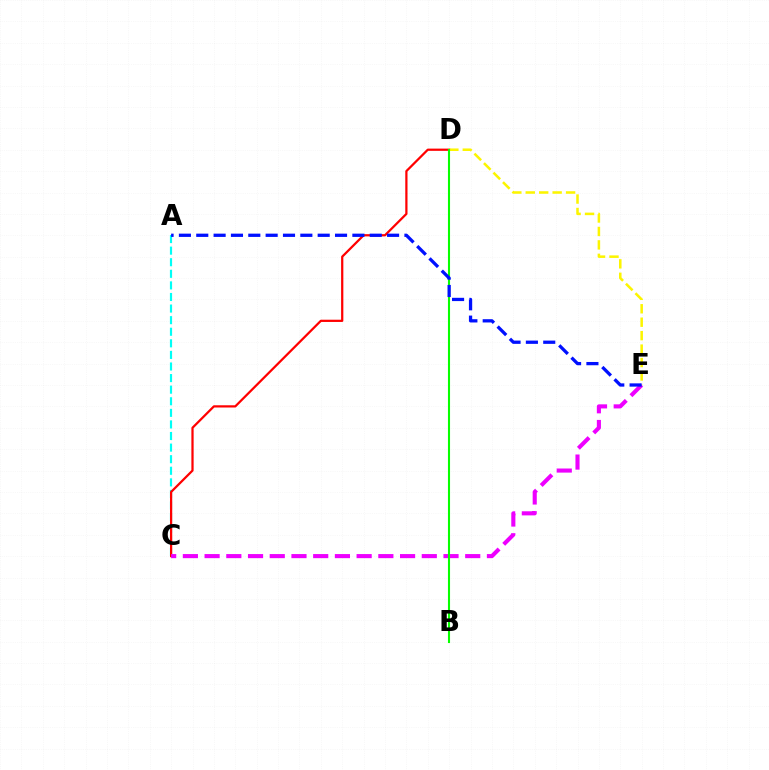{('A', 'C'): [{'color': '#00fff6', 'line_style': 'dashed', 'thickness': 1.57}], ('C', 'D'): [{'color': '#ff0000', 'line_style': 'solid', 'thickness': 1.61}], ('C', 'E'): [{'color': '#ee00ff', 'line_style': 'dashed', 'thickness': 2.95}], ('D', 'E'): [{'color': '#fcf500', 'line_style': 'dashed', 'thickness': 1.83}], ('B', 'D'): [{'color': '#08ff00', 'line_style': 'solid', 'thickness': 1.51}], ('A', 'E'): [{'color': '#0010ff', 'line_style': 'dashed', 'thickness': 2.36}]}